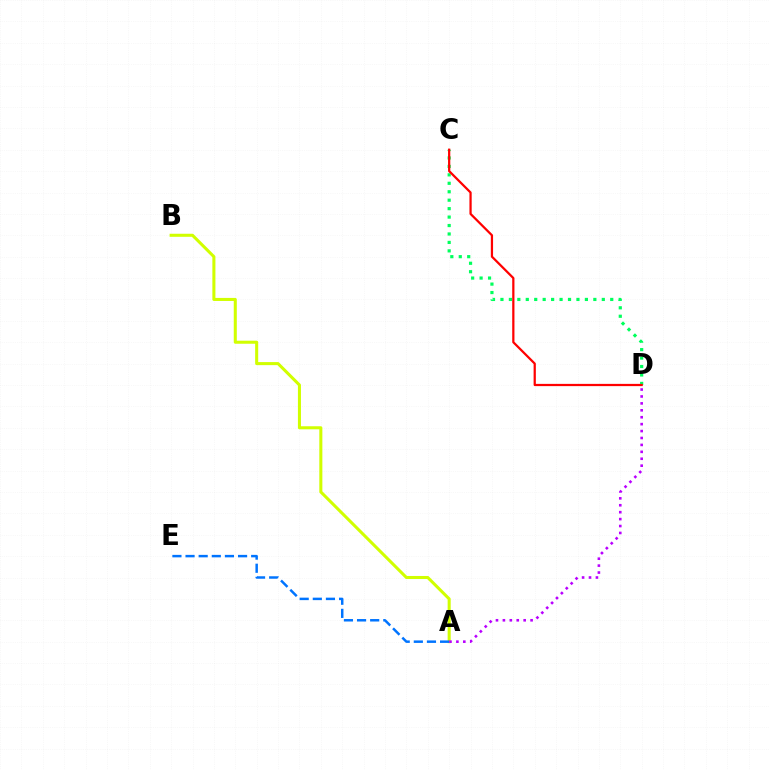{('C', 'D'): [{'color': '#00ff5c', 'line_style': 'dotted', 'thickness': 2.29}, {'color': '#ff0000', 'line_style': 'solid', 'thickness': 1.61}], ('A', 'B'): [{'color': '#d1ff00', 'line_style': 'solid', 'thickness': 2.2}], ('A', 'E'): [{'color': '#0074ff', 'line_style': 'dashed', 'thickness': 1.78}], ('A', 'D'): [{'color': '#b900ff', 'line_style': 'dotted', 'thickness': 1.88}]}